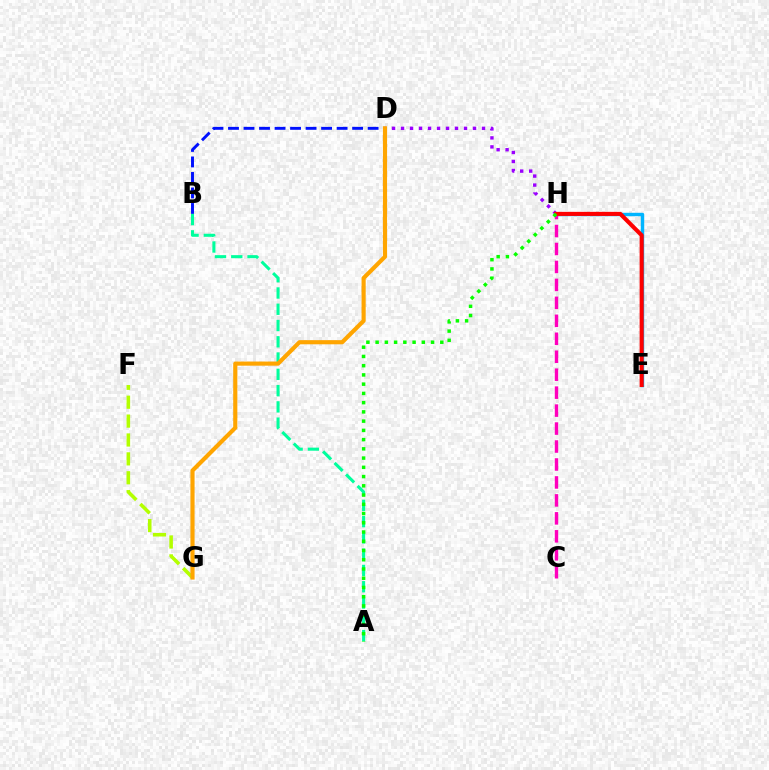{('E', 'H'): [{'color': '#00b5ff', 'line_style': 'solid', 'thickness': 2.47}, {'color': '#ff0000', 'line_style': 'solid', 'thickness': 2.94}], ('F', 'G'): [{'color': '#b3ff00', 'line_style': 'dashed', 'thickness': 2.57}], ('B', 'D'): [{'color': '#0010ff', 'line_style': 'dashed', 'thickness': 2.11}], ('C', 'H'): [{'color': '#ff00bd', 'line_style': 'dashed', 'thickness': 2.44}], ('D', 'H'): [{'color': '#9b00ff', 'line_style': 'dotted', 'thickness': 2.44}], ('A', 'B'): [{'color': '#00ff9d', 'line_style': 'dashed', 'thickness': 2.21}], ('A', 'H'): [{'color': '#08ff00', 'line_style': 'dotted', 'thickness': 2.51}], ('D', 'G'): [{'color': '#ffa500', 'line_style': 'solid', 'thickness': 2.99}]}